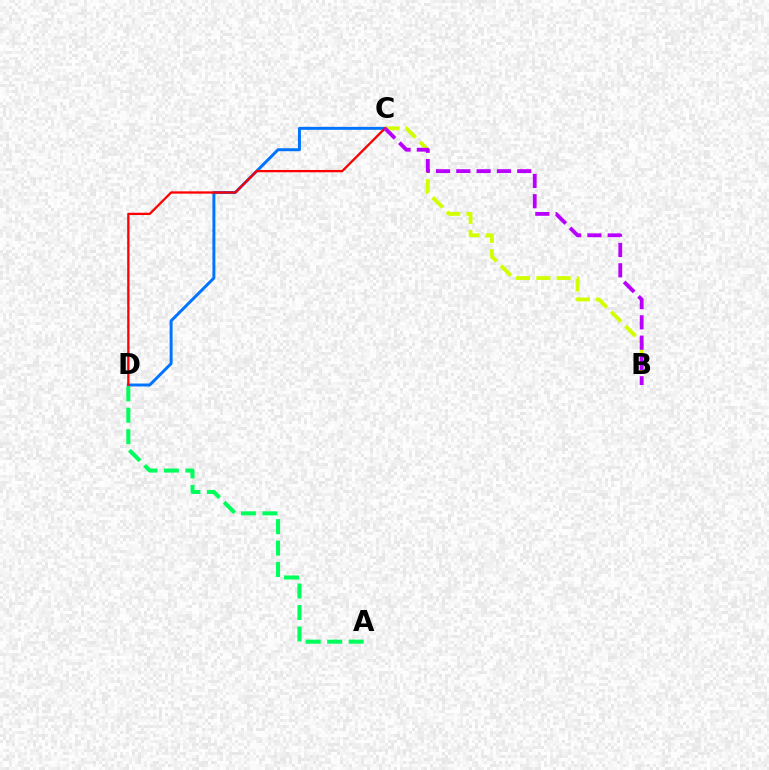{('C', 'D'): [{'color': '#0074ff', 'line_style': 'solid', 'thickness': 2.13}, {'color': '#ff0000', 'line_style': 'solid', 'thickness': 1.65}], ('B', 'C'): [{'color': '#d1ff00', 'line_style': 'dashed', 'thickness': 2.75}, {'color': '#b900ff', 'line_style': 'dashed', 'thickness': 2.76}], ('A', 'D'): [{'color': '#00ff5c', 'line_style': 'dashed', 'thickness': 2.92}]}